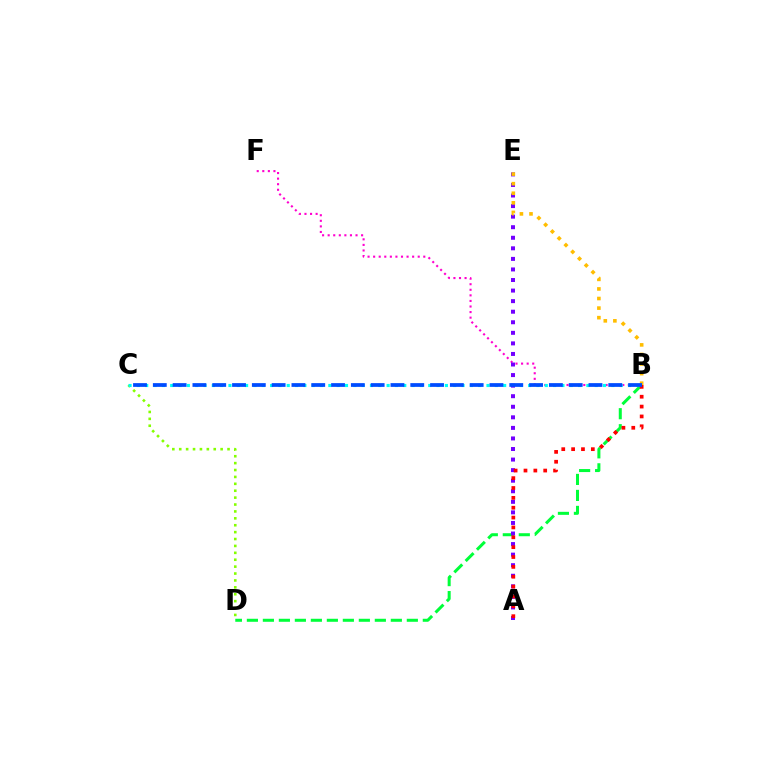{('C', 'D'): [{'color': '#84ff00', 'line_style': 'dotted', 'thickness': 1.87}], ('B', 'F'): [{'color': '#ff00cf', 'line_style': 'dotted', 'thickness': 1.51}], ('B', 'D'): [{'color': '#00ff39', 'line_style': 'dashed', 'thickness': 2.17}], ('B', 'C'): [{'color': '#00fff6', 'line_style': 'dotted', 'thickness': 2.26}, {'color': '#004bff', 'line_style': 'dashed', 'thickness': 2.69}], ('A', 'E'): [{'color': '#7200ff', 'line_style': 'dotted', 'thickness': 2.87}], ('A', 'B'): [{'color': '#ff0000', 'line_style': 'dotted', 'thickness': 2.68}], ('B', 'E'): [{'color': '#ffbd00', 'line_style': 'dotted', 'thickness': 2.6}]}